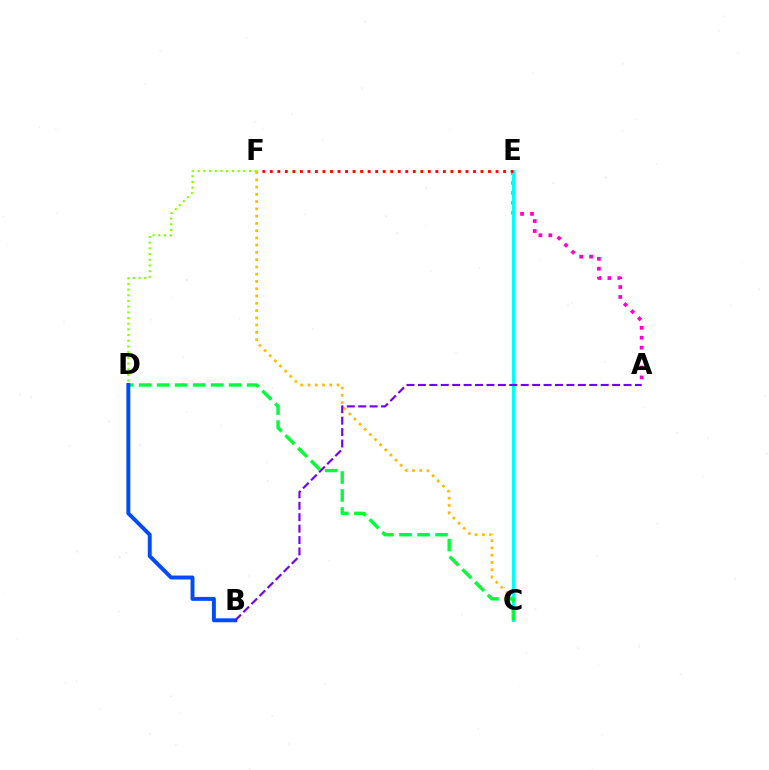{('C', 'F'): [{'color': '#ffbd00', 'line_style': 'dotted', 'thickness': 1.97}], ('A', 'E'): [{'color': '#ff00cf', 'line_style': 'dotted', 'thickness': 2.7}], ('C', 'E'): [{'color': '#00fff6', 'line_style': 'solid', 'thickness': 2.2}], ('D', 'F'): [{'color': '#84ff00', 'line_style': 'dotted', 'thickness': 1.55}], ('C', 'D'): [{'color': '#00ff39', 'line_style': 'dashed', 'thickness': 2.45}], ('E', 'F'): [{'color': '#ff0000', 'line_style': 'dotted', 'thickness': 2.04}], ('B', 'D'): [{'color': '#004bff', 'line_style': 'solid', 'thickness': 2.83}], ('A', 'B'): [{'color': '#7200ff', 'line_style': 'dashed', 'thickness': 1.55}]}